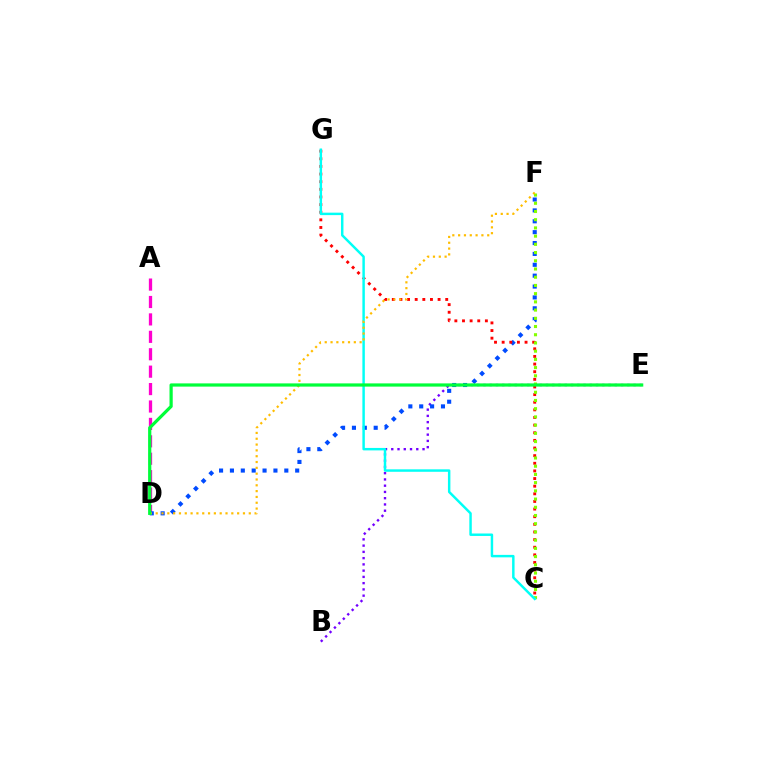{('B', 'E'): [{'color': '#7200ff', 'line_style': 'dotted', 'thickness': 1.7}], ('A', 'D'): [{'color': '#ff00cf', 'line_style': 'dashed', 'thickness': 2.37}], ('D', 'F'): [{'color': '#004bff', 'line_style': 'dotted', 'thickness': 2.95}, {'color': '#ffbd00', 'line_style': 'dotted', 'thickness': 1.58}], ('C', 'G'): [{'color': '#ff0000', 'line_style': 'dotted', 'thickness': 2.07}, {'color': '#00fff6', 'line_style': 'solid', 'thickness': 1.77}], ('C', 'F'): [{'color': '#84ff00', 'line_style': 'dotted', 'thickness': 2.23}], ('D', 'E'): [{'color': '#00ff39', 'line_style': 'solid', 'thickness': 2.32}]}